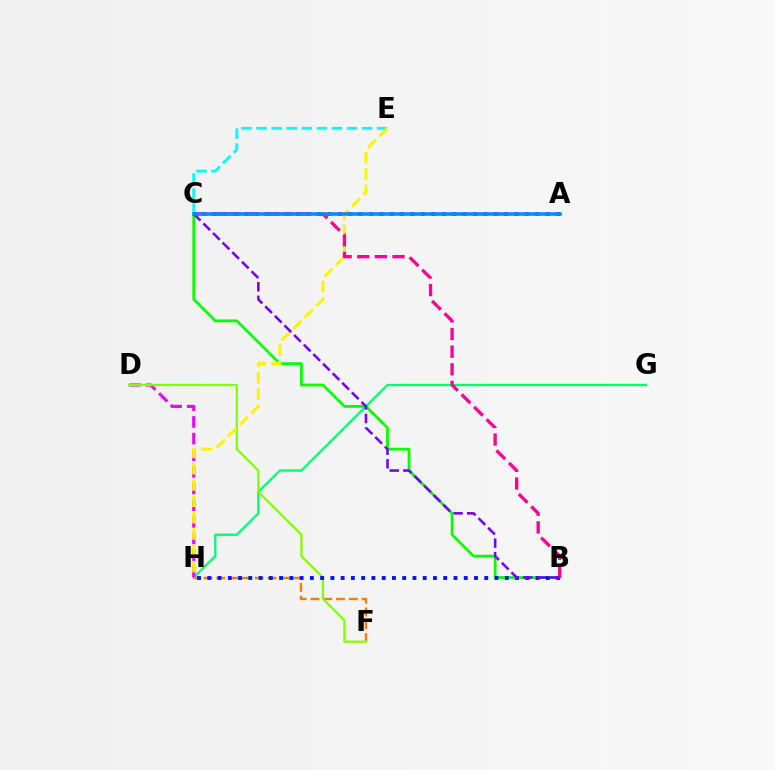{('C', 'E'): [{'color': '#00fff6', 'line_style': 'dashed', 'thickness': 2.05}], ('G', 'H'): [{'color': '#00ff74', 'line_style': 'solid', 'thickness': 1.7}], ('B', 'C'): [{'color': '#08ff00', 'line_style': 'solid', 'thickness': 2.01}, {'color': '#ff0094', 'line_style': 'dashed', 'thickness': 2.4}, {'color': '#7200ff', 'line_style': 'dashed', 'thickness': 1.84}], ('D', 'H'): [{'color': '#ee00ff', 'line_style': 'dashed', 'thickness': 2.26}], ('F', 'H'): [{'color': '#ff7c00', 'line_style': 'dashed', 'thickness': 1.74}], ('D', 'F'): [{'color': '#84ff00', 'line_style': 'solid', 'thickness': 1.64}], ('A', 'C'): [{'color': '#ff0000', 'line_style': 'dotted', 'thickness': 2.82}, {'color': '#008cff', 'line_style': 'solid', 'thickness': 2.58}], ('E', 'H'): [{'color': '#fcf500', 'line_style': 'dashed', 'thickness': 2.22}], ('B', 'H'): [{'color': '#0010ff', 'line_style': 'dotted', 'thickness': 2.79}]}